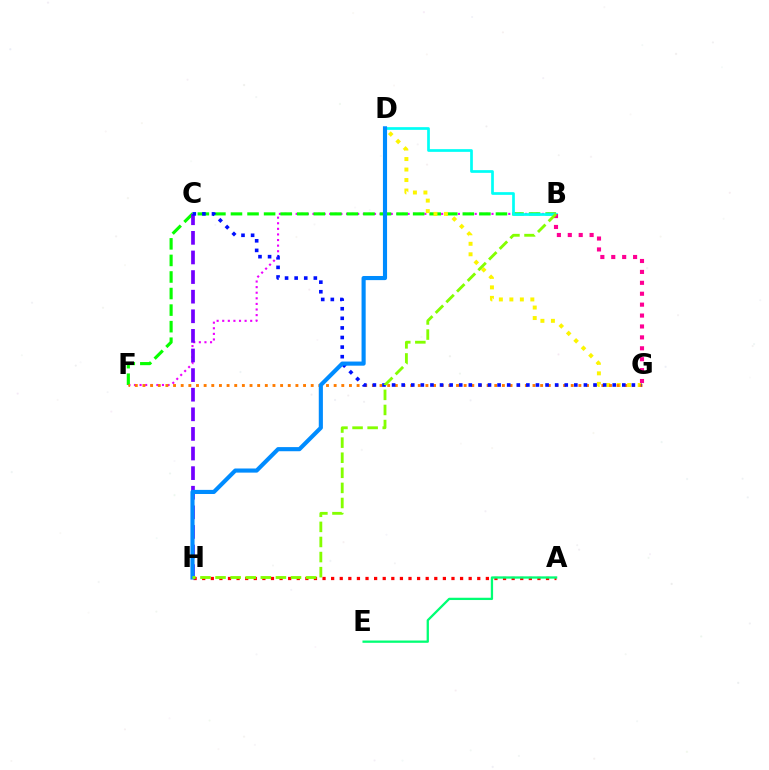{('B', 'F'): [{'color': '#ee00ff', 'line_style': 'dotted', 'thickness': 1.52}, {'color': '#08ff00', 'line_style': 'dashed', 'thickness': 2.25}], ('C', 'H'): [{'color': '#7200ff', 'line_style': 'dashed', 'thickness': 2.66}], ('A', 'H'): [{'color': '#ff0000', 'line_style': 'dotted', 'thickness': 2.34}], ('D', 'G'): [{'color': '#fcf500', 'line_style': 'dotted', 'thickness': 2.85}], ('B', 'D'): [{'color': '#00fff6', 'line_style': 'solid', 'thickness': 1.95}], ('F', 'G'): [{'color': '#ff7c00', 'line_style': 'dotted', 'thickness': 2.08}], ('C', 'G'): [{'color': '#0010ff', 'line_style': 'dotted', 'thickness': 2.61}], ('B', 'G'): [{'color': '#ff0094', 'line_style': 'dotted', 'thickness': 2.96}], ('A', 'E'): [{'color': '#00ff74', 'line_style': 'solid', 'thickness': 1.65}], ('D', 'H'): [{'color': '#008cff', 'line_style': 'solid', 'thickness': 2.97}], ('B', 'H'): [{'color': '#84ff00', 'line_style': 'dashed', 'thickness': 2.05}]}